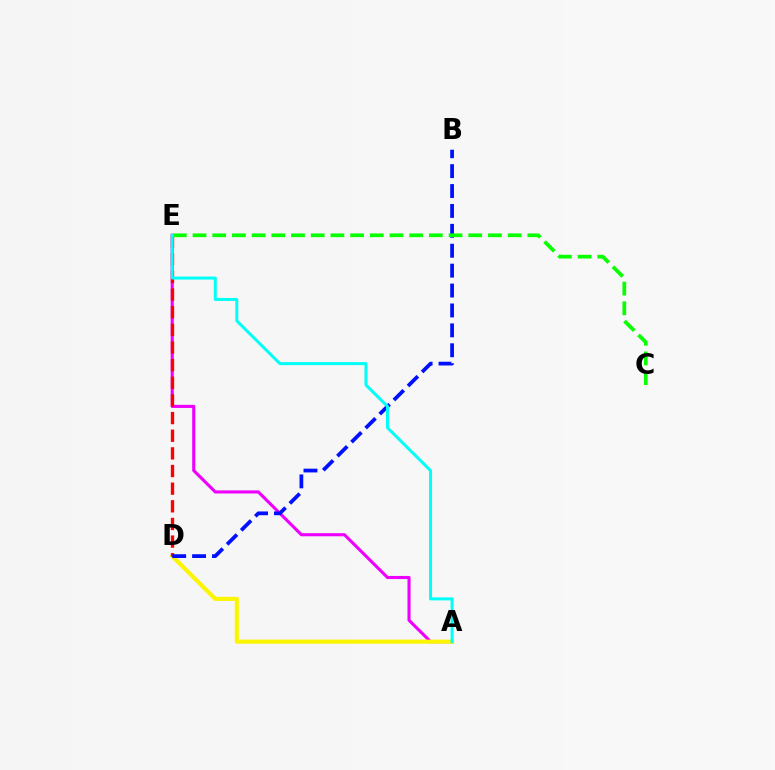{('A', 'E'): [{'color': '#ee00ff', 'line_style': 'solid', 'thickness': 2.24}, {'color': '#00fff6', 'line_style': 'solid', 'thickness': 2.16}], ('A', 'D'): [{'color': '#fcf500', 'line_style': 'solid', 'thickness': 2.96}], ('D', 'E'): [{'color': '#ff0000', 'line_style': 'dashed', 'thickness': 2.4}], ('B', 'D'): [{'color': '#0010ff', 'line_style': 'dashed', 'thickness': 2.7}], ('C', 'E'): [{'color': '#08ff00', 'line_style': 'dashed', 'thickness': 2.68}]}